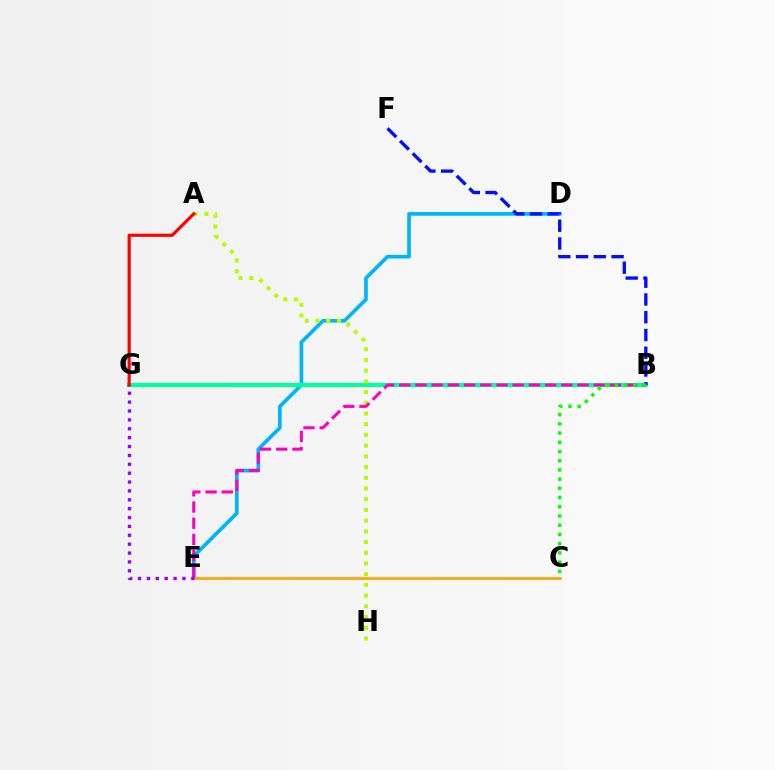{('D', 'E'): [{'color': '#00b5ff', 'line_style': 'solid', 'thickness': 2.66}], ('C', 'E'): [{'color': '#ffa500', 'line_style': 'solid', 'thickness': 1.94}], ('B', 'G'): [{'color': '#00ff9d', 'line_style': 'solid', 'thickness': 2.97}], ('B', 'F'): [{'color': '#0010ff', 'line_style': 'dashed', 'thickness': 2.41}], ('A', 'H'): [{'color': '#b3ff00', 'line_style': 'dotted', 'thickness': 2.91}], ('B', 'E'): [{'color': '#ff00bd', 'line_style': 'dashed', 'thickness': 2.2}], ('B', 'C'): [{'color': '#08ff00', 'line_style': 'dotted', 'thickness': 2.5}], ('A', 'G'): [{'color': '#ff0000', 'line_style': 'solid', 'thickness': 2.29}], ('E', 'G'): [{'color': '#9b00ff', 'line_style': 'dotted', 'thickness': 2.41}]}